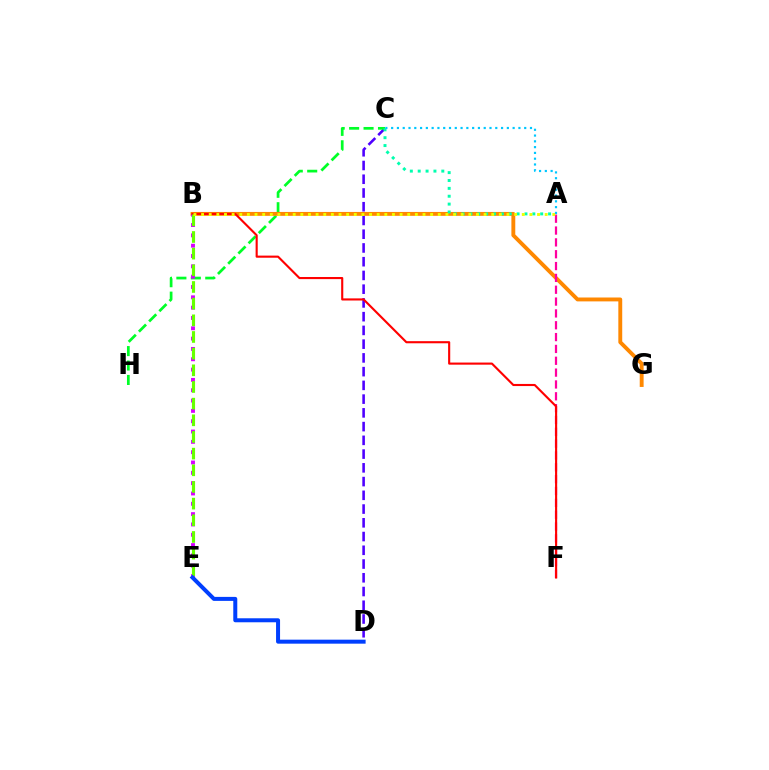{('C', 'D'): [{'color': '#4f00ff', 'line_style': 'dashed', 'thickness': 1.87}], ('C', 'H'): [{'color': '#00ff27', 'line_style': 'dashed', 'thickness': 1.96}], ('B', 'G'): [{'color': '#ff8800', 'line_style': 'solid', 'thickness': 2.8}], ('A', 'F'): [{'color': '#ff00a0', 'line_style': 'dashed', 'thickness': 1.61}], ('B', 'E'): [{'color': '#d600ff', 'line_style': 'dotted', 'thickness': 2.8}, {'color': '#66ff00', 'line_style': 'dashed', 'thickness': 2.26}], ('B', 'F'): [{'color': '#ff0000', 'line_style': 'solid', 'thickness': 1.53}], ('A', 'C'): [{'color': '#00ffaf', 'line_style': 'dotted', 'thickness': 2.14}, {'color': '#00c7ff', 'line_style': 'dotted', 'thickness': 1.57}], ('D', 'E'): [{'color': '#003fff', 'line_style': 'solid', 'thickness': 2.88}], ('A', 'B'): [{'color': '#eeff00', 'line_style': 'dotted', 'thickness': 2.07}]}